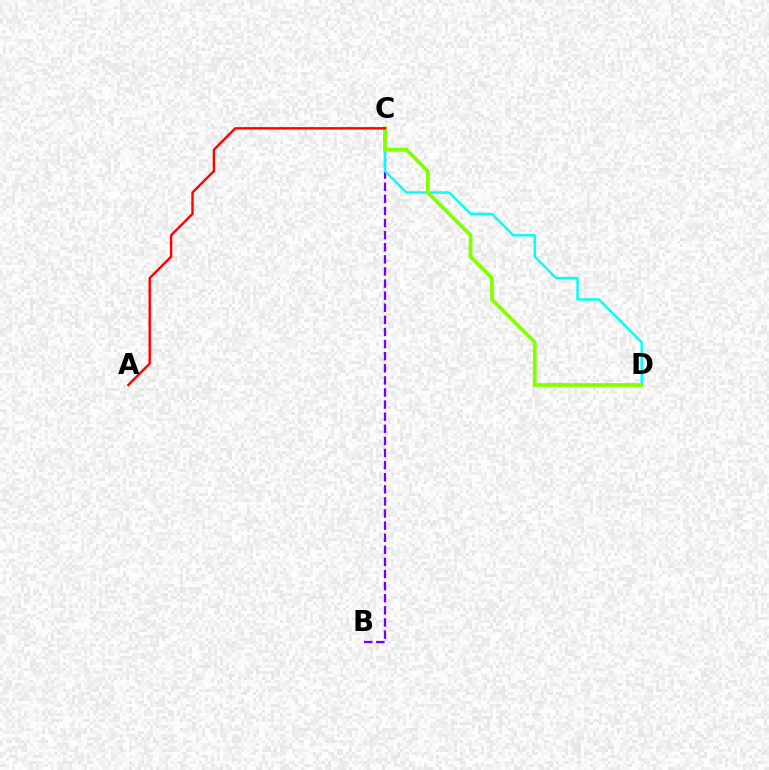{('B', 'C'): [{'color': '#7200ff', 'line_style': 'dashed', 'thickness': 1.64}], ('C', 'D'): [{'color': '#00fff6', 'line_style': 'solid', 'thickness': 1.74}, {'color': '#84ff00', 'line_style': 'solid', 'thickness': 2.71}], ('A', 'C'): [{'color': '#ff0000', 'line_style': 'solid', 'thickness': 1.74}]}